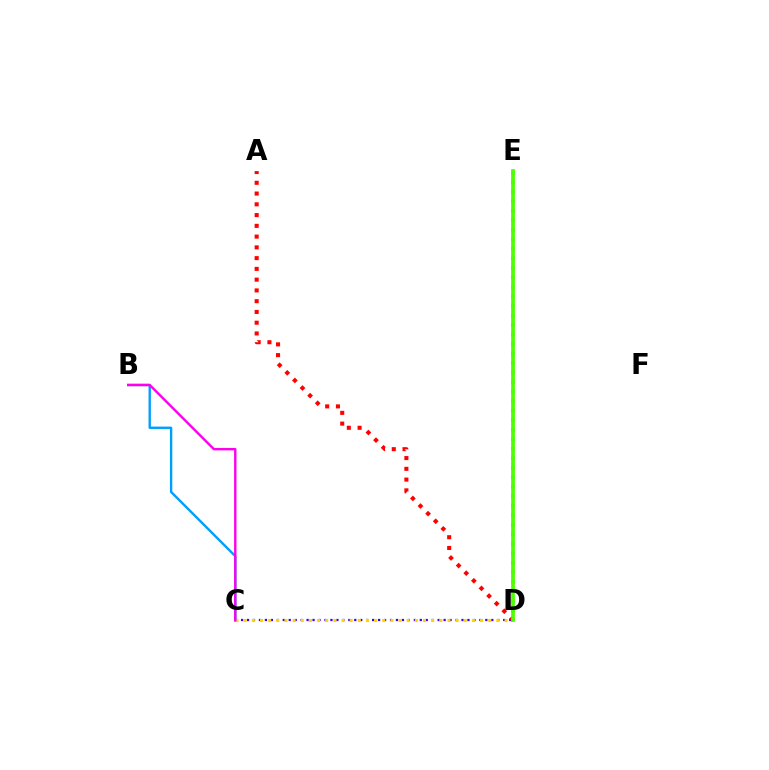{('D', 'E'): [{'color': '#00ff86', 'line_style': 'dotted', 'thickness': 2.59}, {'color': '#4fff00', 'line_style': 'solid', 'thickness': 2.67}], ('B', 'C'): [{'color': '#009eff', 'line_style': 'solid', 'thickness': 1.71}, {'color': '#ff00ed', 'line_style': 'solid', 'thickness': 1.73}], ('C', 'D'): [{'color': '#3700ff', 'line_style': 'dotted', 'thickness': 1.62}, {'color': '#ffd500', 'line_style': 'dotted', 'thickness': 2.21}], ('A', 'D'): [{'color': '#ff0000', 'line_style': 'dotted', 'thickness': 2.92}]}